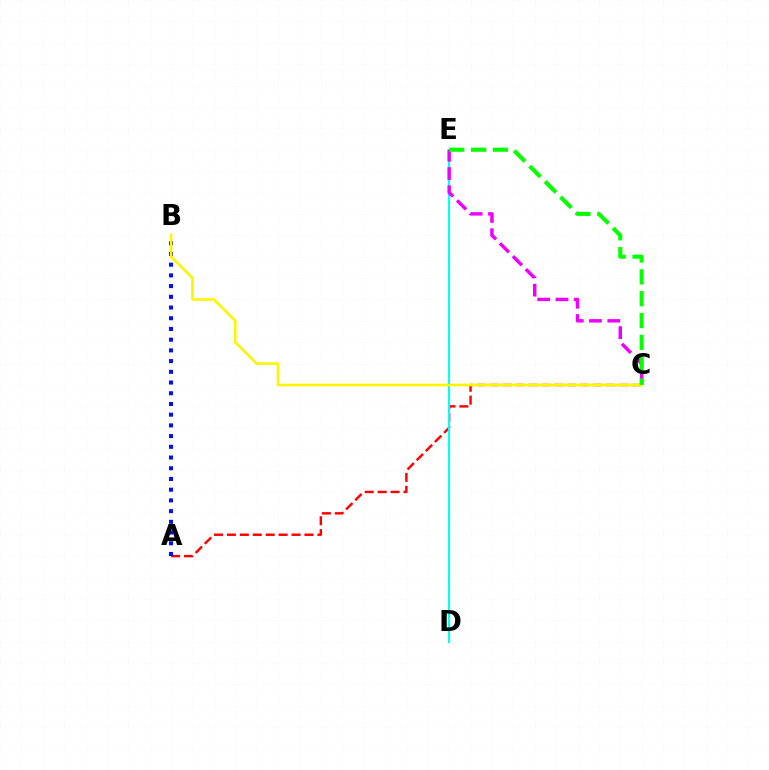{('A', 'C'): [{'color': '#ff0000', 'line_style': 'dashed', 'thickness': 1.76}], ('D', 'E'): [{'color': '#00fff6', 'line_style': 'solid', 'thickness': 1.53}], ('C', 'E'): [{'color': '#ee00ff', 'line_style': 'dashed', 'thickness': 2.48}, {'color': '#08ff00', 'line_style': 'dashed', 'thickness': 2.96}], ('A', 'B'): [{'color': '#0010ff', 'line_style': 'dotted', 'thickness': 2.91}], ('B', 'C'): [{'color': '#fcf500', 'line_style': 'solid', 'thickness': 1.88}]}